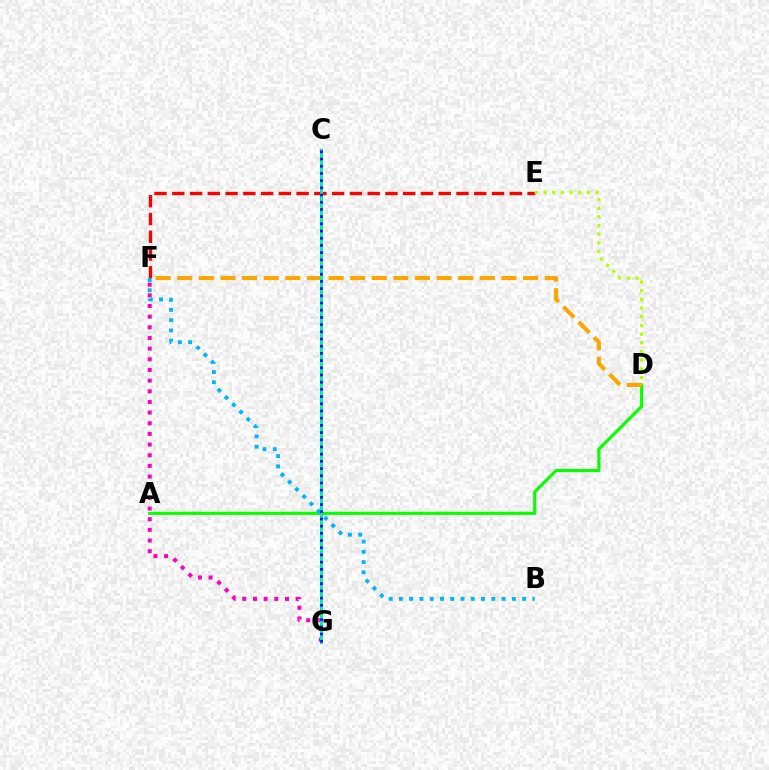{('A', 'D'): [{'color': '#08ff00', 'line_style': 'solid', 'thickness': 2.25}], ('C', 'G'): [{'color': '#9b00ff', 'line_style': 'solid', 'thickness': 2.02}, {'color': '#00ff9d', 'line_style': 'solid', 'thickness': 1.94}, {'color': '#0010ff', 'line_style': 'dotted', 'thickness': 1.96}], ('F', 'G'): [{'color': '#ff00bd', 'line_style': 'dotted', 'thickness': 2.9}], ('E', 'F'): [{'color': '#ff0000', 'line_style': 'dashed', 'thickness': 2.41}], ('D', 'F'): [{'color': '#ffa500', 'line_style': 'dashed', 'thickness': 2.94}], ('B', 'F'): [{'color': '#00b5ff', 'line_style': 'dotted', 'thickness': 2.79}], ('D', 'E'): [{'color': '#b3ff00', 'line_style': 'dotted', 'thickness': 2.36}]}